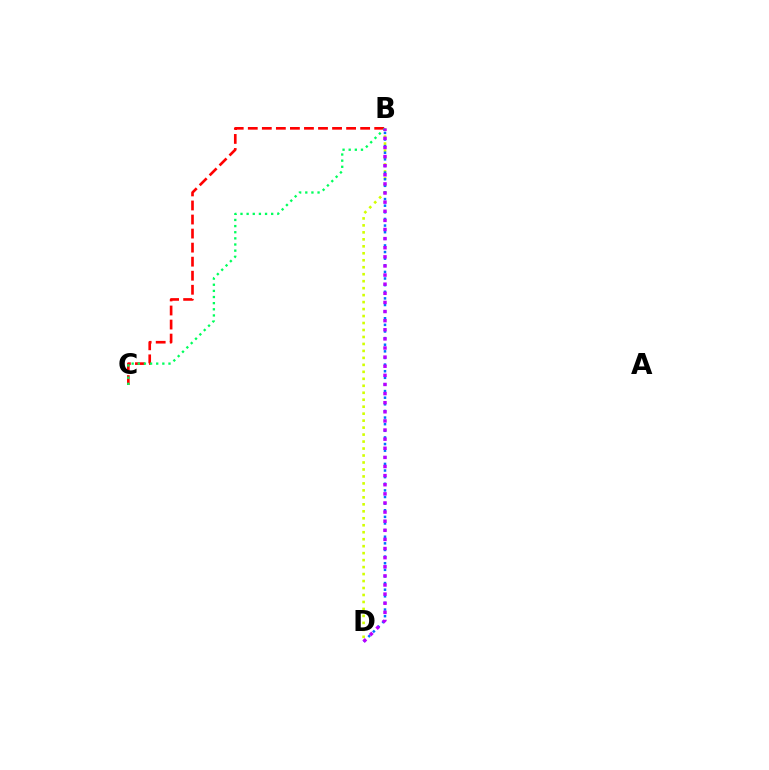{('B', 'D'): [{'color': '#d1ff00', 'line_style': 'dotted', 'thickness': 1.89}, {'color': '#0074ff', 'line_style': 'dotted', 'thickness': 1.8}, {'color': '#b900ff', 'line_style': 'dotted', 'thickness': 2.48}], ('B', 'C'): [{'color': '#ff0000', 'line_style': 'dashed', 'thickness': 1.91}, {'color': '#00ff5c', 'line_style': 'dotted', 'thickness': 1.67}]}